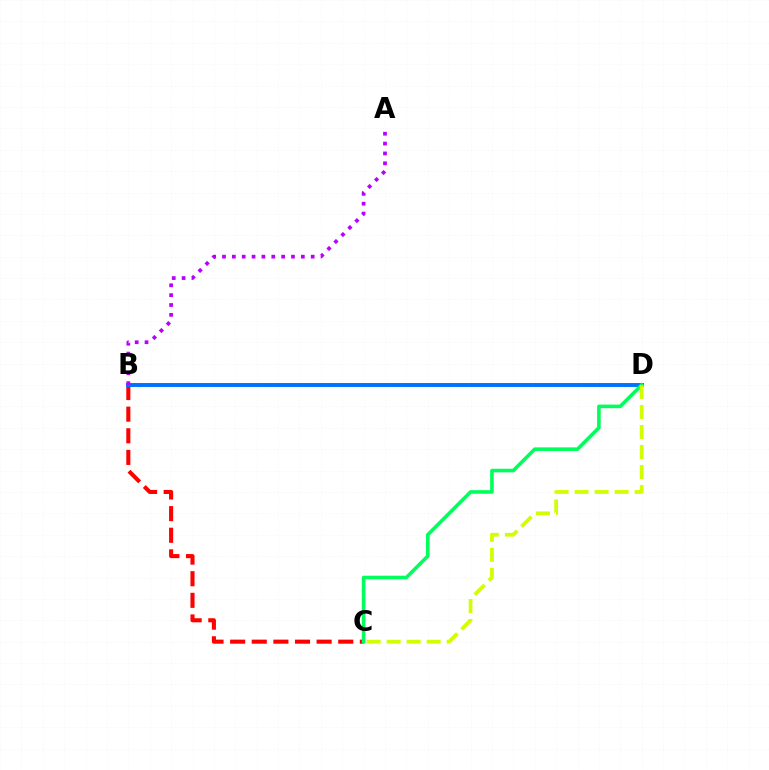{('B', 'C'): [{'color': '#ff0000', 'line_style': 'dashed', 'thickness': 2.94}], ('B', 'D'): [{'color': '#0074ff', 'line_style': 'solid', 'thickness': 2.84}], ('A', 'B'): [{'color': '#b900ff', 'line_style': 'dotted', 'thickness': 2.68}], ('C', 'D'): [{'color': '#00ff5c', 'line_style': 'solid', 'thickness': 2.59}, {'color': '#d1ff00', 'line_style': 'dashed', 'thickness': 2.72}]}